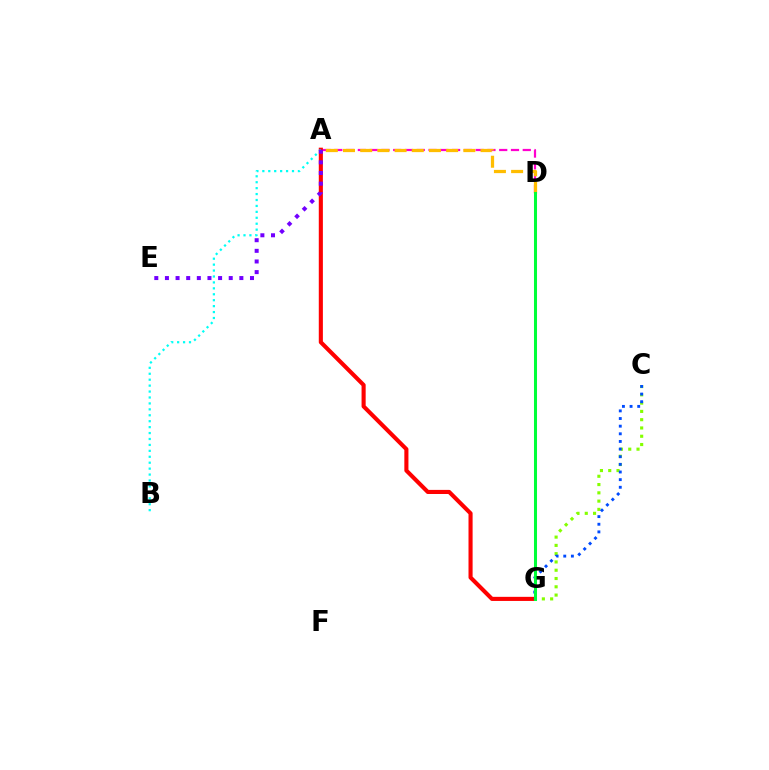{('A', 'D'): [{'color': '#ff00cf', 'line_style': 'dashed', 'thickness': 1.6}, {'color': '#ffbd00', 'line_style': 'dashed', 'thickness': 2.34}], ('C', 'G'): [{'color': '#84ff00', 'line_style': 'dotted', 'thickness': 2.25}, {'color': '#004bff', 'line_style': 'dotted', 'thickness': 2.08}], ('A', 'G'): [{'color': '#ff0000', 'line_style': 'solid', 'thickness': 2.95}], ('A', 'B'): [{'color': '#00fff6', 'line_style': 'dotted', 'thickness': 1.61}], ('D', 'G'): [{'color': '#00ff39', 'line_style': 'solid', 'thickness': 2.18}], ('A', 'E'): [{'color': '#7200ff', 'line_style': 'dotted', 'thickness': 2.89}]}